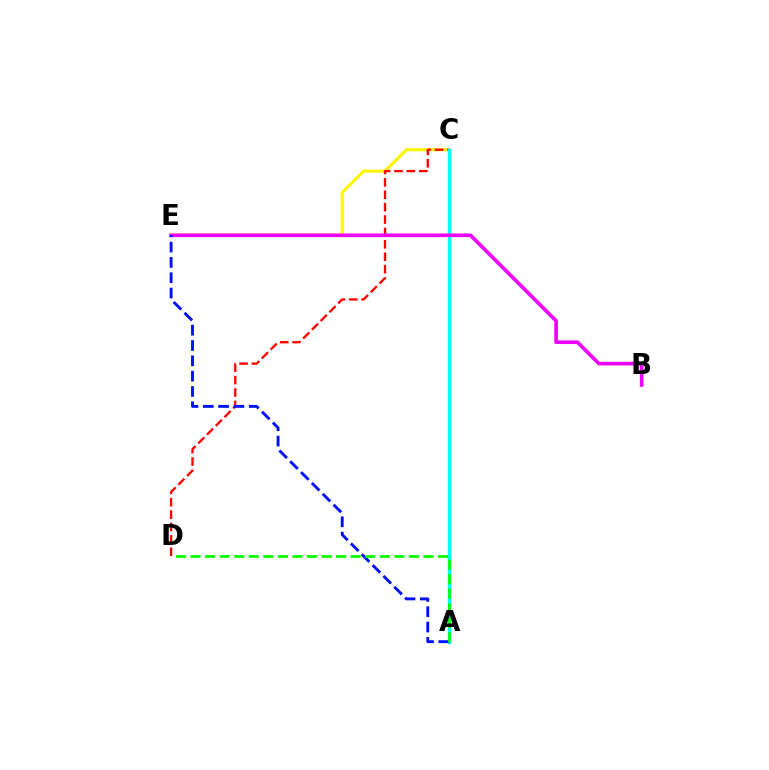{('C', 'E'): [{'color': '#fcf500', 'line_style': 'solid', 'thickness': 2.25}], ('C', 'D'): [{'color': '#ff0000', 'line_style': 'dashed', 'thickness': 1.68}], ('A', 'C'): [{'color': '#00fff6', 'line_style': 'solid', 'thickness': 2.48}], ('B', 'E'): [{'color': '#ee00ff', 'line_style': 'solid', 'thickness': 2.62}], ('A', 'E'): [{'color': '#0010ff', 'line_style': 'dashed', 'thickness': 2.08}], ('A', 'D'): [{'color': '#08ff00', 'line_style': 'dashed', 'thickness': 1.98}]}